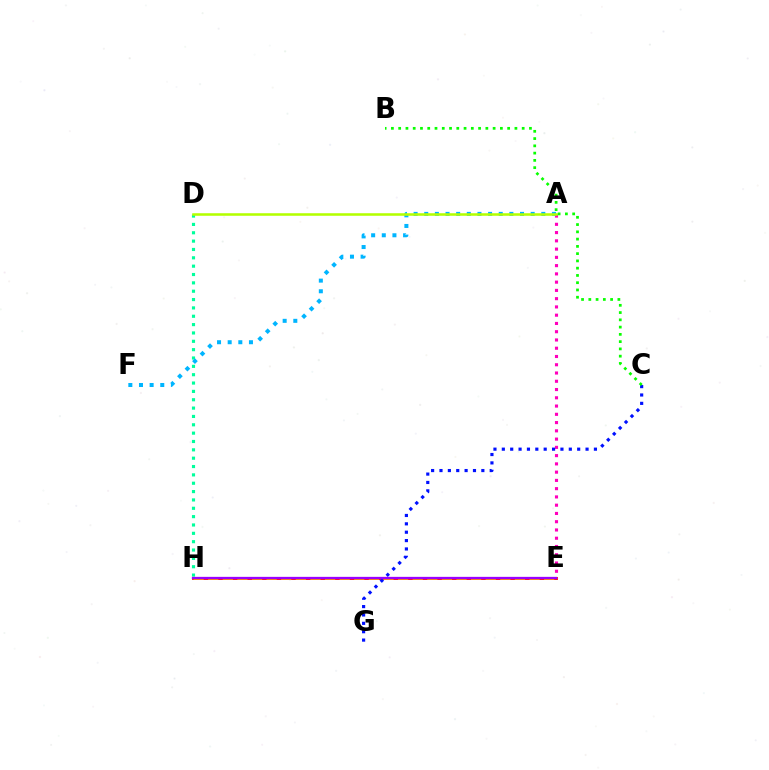{('E', 'H'): [{'color': '#ff0000', 'line_style': 'solid', 'thickness': 2.02}, {'color': '#ffa500', 'line_style': 'dashed', 'thickness': 1.98}, {'color': '#9b00ff', 'line_style': 'solid', 'thickness': 1.65}], ('D', 'H'): [{'color': '#00ff9d', 'line_style': 'dotted', 'thickness': 2.27}], ('A', 'E'): [{'color': '#ff00bd', 'line_style': 'dotted', 'thickness': 2.24}], ('A', 'F'): [{'color': '#00b5ff', 'line_style': 'dotted', 'thickness': 2.89}], ('C', 'G'): [{'color': '#0010ff', 'line_style': 'dotted', 'thickness': 2.27}], ('A', 'D'): [{'color': '#b3ff00', 'line_style': 'solid', 'thickness': 1.83}], ('B', 'C'): [{'color': '#08ff00', 'line_style': 'dotted', 'thickness': 1.97}]}